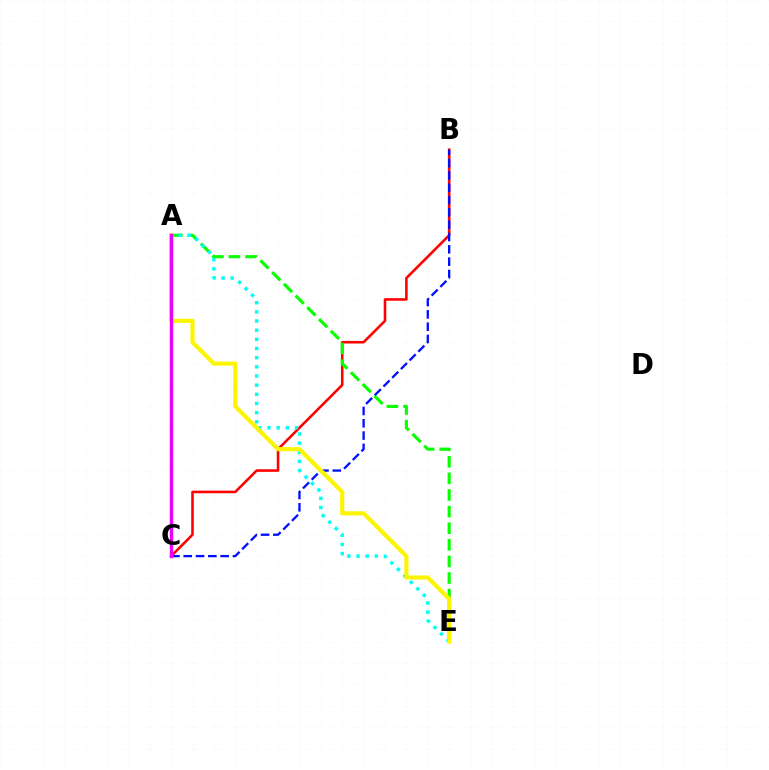{('B', 'C'): [{'color': '#ff0000', 'line_style': 'solid', 'thickness': 1.86}, {'color': '#0010ff', 'line_style': 'dashed', 'thickness': 1.67}], ('A', 'E'): [{'color': '#08ff00', 'line_style': 'dashed', 'thickness': 2.26}, {'color': '#00fff6', 'line_style': 'dotted', 'thickness': 2.49}, {'color': '#fcf500', 'line_style': 'solid', 'thickness': 2.99}], ('A', 'C'): [{'color': '#ee00ff', 'line_style': 'solid', 'thickness': 2.44}]}